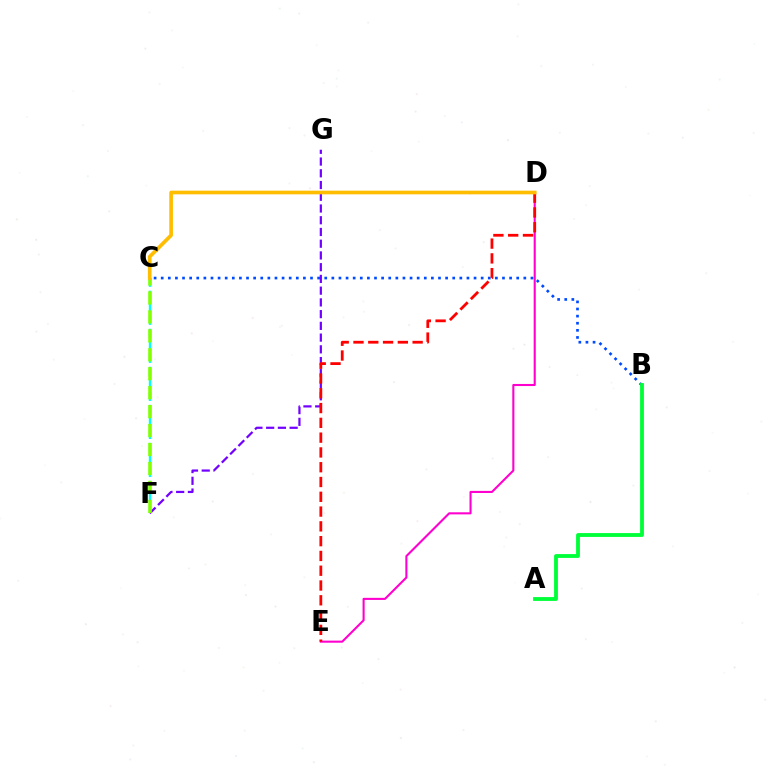{('F', 'G'): [{'color': '#7200ff', 'line_style': 'dashed', 'thickness': 1.59}], ('D', 'E'): [{'color': '#ff00cf', 'line_style': 'solid', 'thickness': 1.51}, {'color': '#ff0000', 'line_style': 'dashed', 'thickness': 2.01}], ('C', 'F'): [{'color': '#00fff6', 'line_style': 'dashed', 'thickness': 1.72}, {'color': '#84ff00', 'line_style': 'dashed', 'thickness': 2.57}], ('B', 'C'): [{'color': '#004bff', 'line_style': 'dotted', 'thickness': 1.93}], ('A', 'B'): [{'color': '#00ff39', 'line_style': 'solid', 'thickness': 2.77}], ('C', 'D'): [{'color': '#ffbd00', 'line_style': 'solid', 'thickness': 2.64}]}